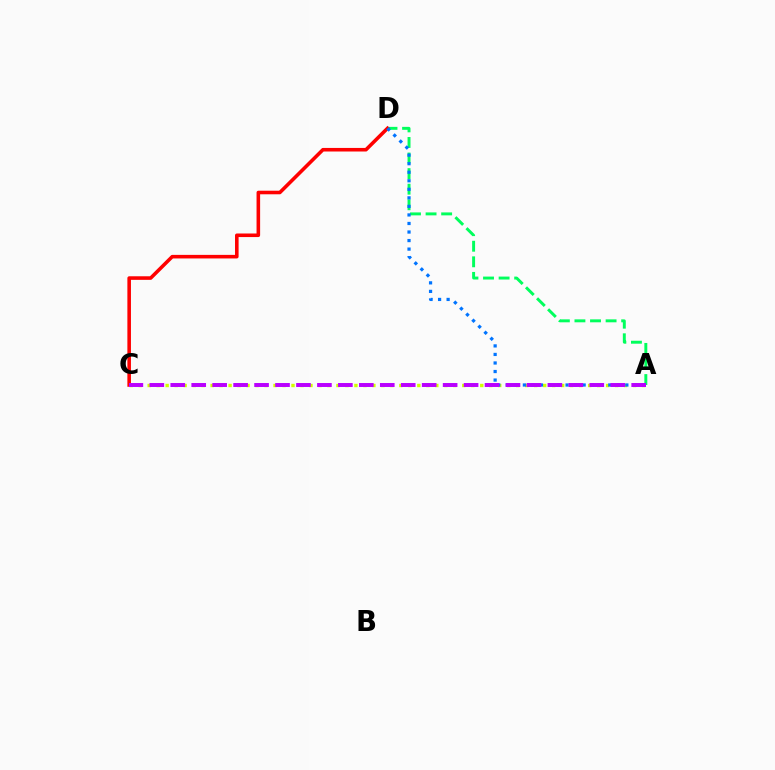{('A', 'D'): [{'color': '#00ff5c', 'line_style': 'dashed', 'thickness': 2.12}, {'color': '#0074ff', 'line_style': 'dotted', 'thickness': 2.32}], ('C', 'D'): [{'color': '#ff0000', 'line_style': 'solid', 'thickness': 2.57}], ('A', 'C'): [{'color': '#d1ff00', 'line_style': 'dotted', 'thickness': 2.44}, {'color': '#b900ff', 'line_style': 'dashed', 'thickness': 2.85}]}